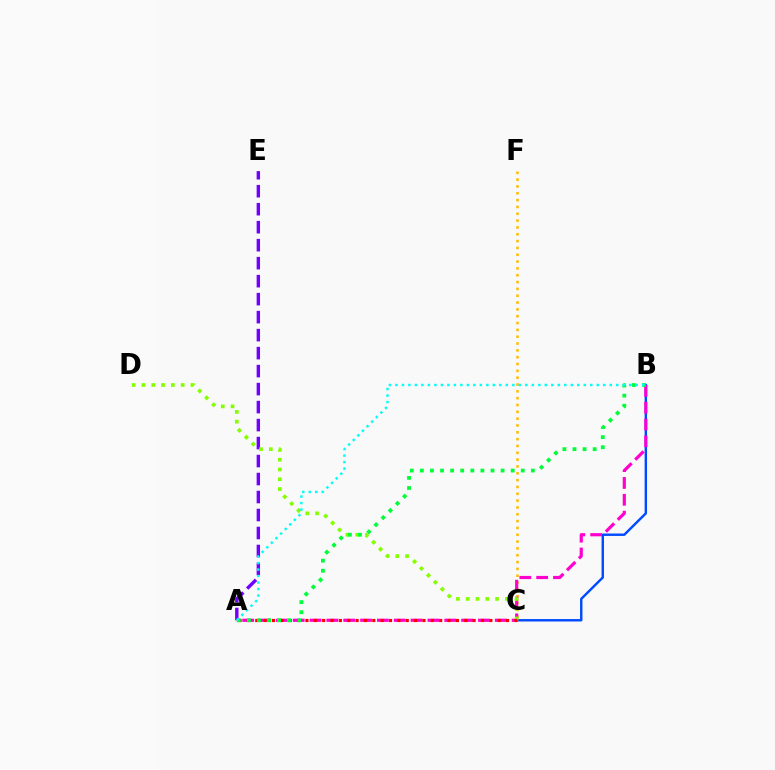{('A', 'E'): [{'color': '#7200ff', 'line_style': 'dashed', 'thickness': 2.44}], ('C', 'F'): [{'color': '#ffbd00', 'line_style': 'dotted', 'thickness': 1.86}], ('B', 'C'): [{'color': '#004bff', 'line_style': 'solid', 'thickness': 1.74}], ('A', 'B'): [{'color': '#ff00cf', 'line_style': 'dashed', 'thickness': 2.29}, {'color': '#00ff39', 'line_style': 'dotted', 'thickness': 2.74}, {'color': '#00fff6', 'line_style': 'dotted', 'thickness': 1.76}], ('C', 'D'): [{'color': '#84ff00', 'line_style': 'dotted', 'thickness': 2.66}], ('A', 'C'): [{'color': '#ff0000', 'line_style': 'dotted', 'thickness': 2.27}]}